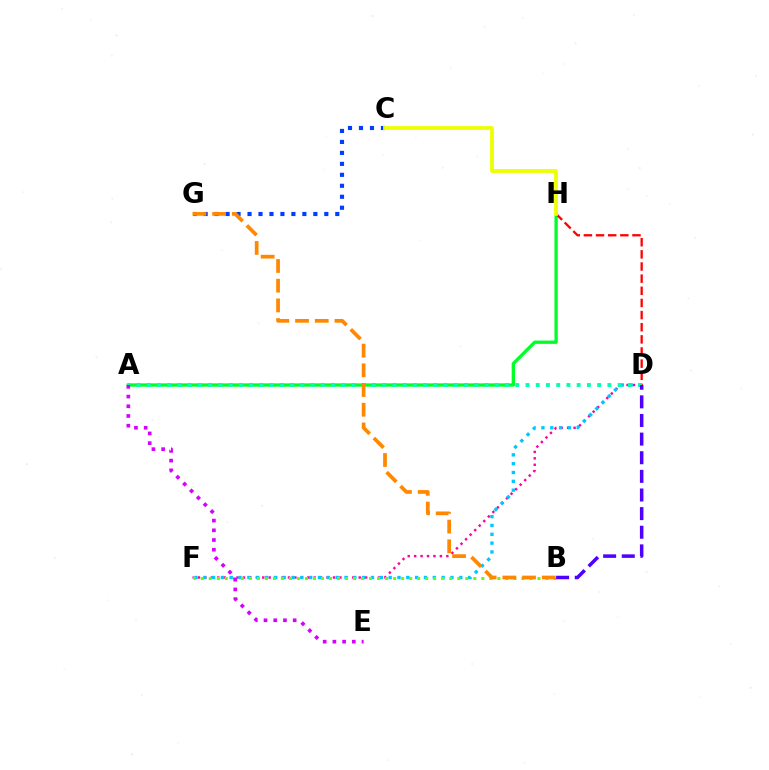{('C', 'G'): [{'color': '#003fff', 'line_style': 'dotted', 'thickness': 2.98}], ('D', 'F'): [{'color': '#ff00a0', 'line_style': 'dotted', 'thickness': 1.75}, {'color': '#00c7ff', 'line_style': 'dotted', 'thickness': 2.4}], ('A', 'H'): [{'color': '#00ff27', 'line_style': 'solid', 'thickness': 2.39}], ('B', 'F'): [{'color': '#66ff00', 'line_style': 'dotted', 'thickness': 2.18}], ('D', 'H'): [{'color': '#ff0000', 'line_style': 'dashed', 'thickness': 1.65}], ('A', 'D'): [{'color': '#00ffaf', 'line_style': 'dotted', 'thickness': 2.78}], ('B', 'G'): [{'color': '#ff8800', 'line_style': 'dashed', 'thickness': 2.68}], ('B', 'D'): [{'color': '#4f00ff', 'line_style': 'dashed', 'thickness': 2.53}], ('A', 'E'): [{'color': '#d600ff', 'line_style': 'dotted', 'thickness': 2.64}], ('C', 'H'): [{'color': '#eeff00', 'line_style': 'solid', 'thickness': 2.71}]}